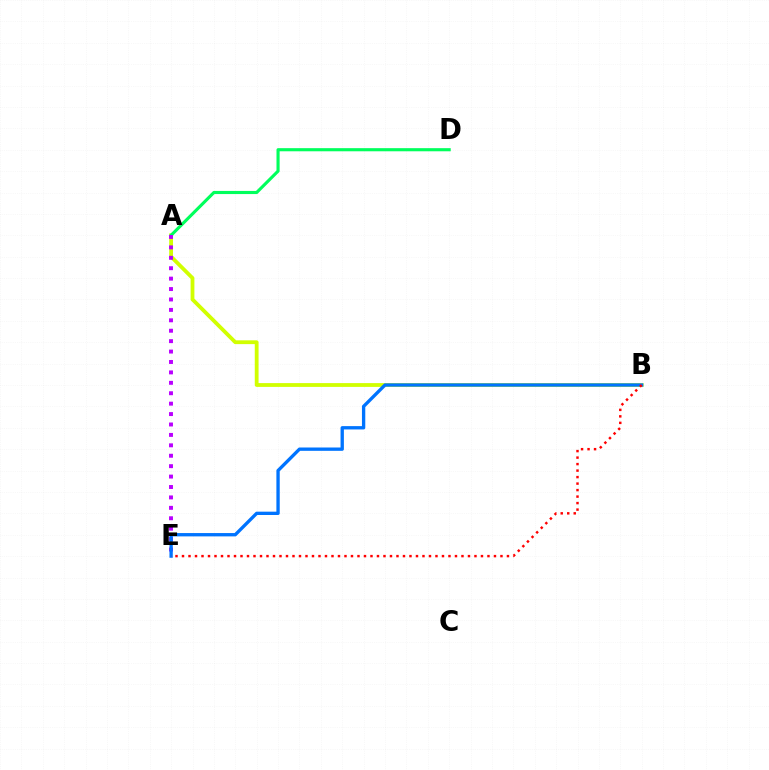{('A', 'B'): [{'color': '#d1ff00', 'line_style': 'solid', 'thickness': 2.74}], ('A', 'D'): [{'color': '#00ff5c', 'line_style': 'solid', 'thickness': 2.25}], ('A', 'E'): [{'color': '#b900ff', 'line_style': 'dotted', 'thickness': 2.83}], ('B', 'E'): [{'color': '#0074ff', 'line_style': 'solid', 'thickness': 2.4}, {'color': '#ff0000', 'line_style': 'dotted', 'thickness': 1.77}]}